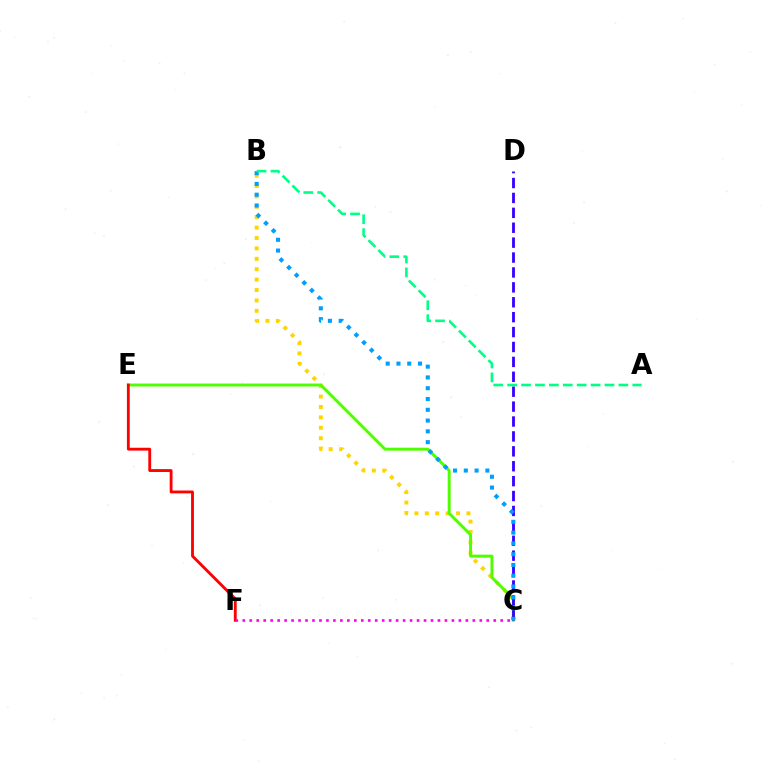{('B', 'C'): [{'color': '#ffd500', 'line_style': 'dotted', 'thickness': 2.83}, {'color': '#009eff', 'line_style': 'dotted', 'thickness': 2.93}], ('C', 'E'): [{'color': '#4fff00', 'line_style': 'solid', 'thickness': 2.12}], ('C', 'D'): [{'color': '#3700ff', 'line_style': 'dashed', 'thickness': 2.02}], ('E', 'F'): [{'color': '#ff0000', 'line_style': 'solid', 'thickness': 2.05}], ('A', 'B'): [{'color': '#00ff86', 'line_style': 'dashed', 'thickness': 1.89}], ('C', 'F'): [{'color': '#ff00ed', 'line_style': 'dotted', 'thickness': 1.89}]}